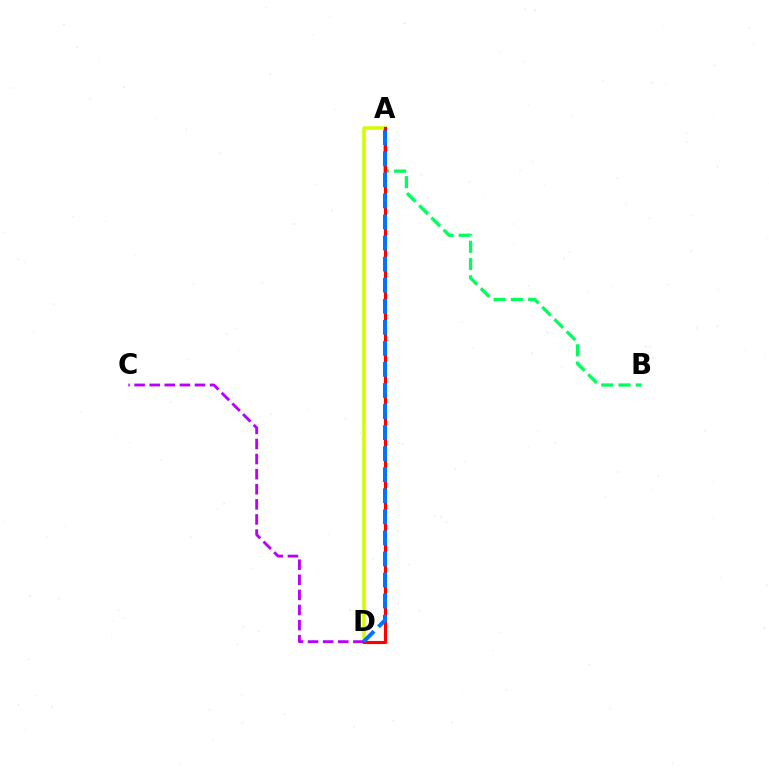{('A', 'B'): [{'color': '#00ff5c', 'line_style': 'dashed', 'thickness': 2.35}], ('A', 'D'): [{'color': '#d1ff00', 'line_style': 'solid', 'thickness': 2.56}, {'color': '#ff0000', 'line_style': 'solid', 'thickness': 2.25}, {'color': '#0074ff', 'line_style': 'dashed', 'thickness': 2.86}], ('C', 'D'): [{'color': '#b900ff', 'line_style': 'dashed', 'thickness': 2.05}]}